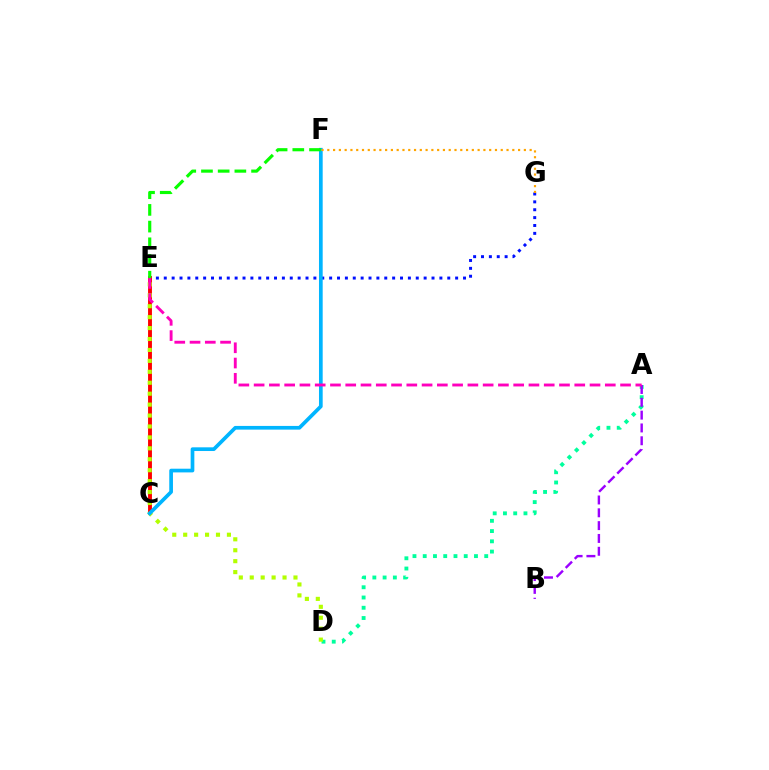{('C', 'E'): [{'color': '#ff0000', 'line_style': 'solid', 'thickness': 2.79}], ('E', 'G'): [{'color': '#0010ff', 'line_style': 'dotted', 'thickness': 2.14}], ('A', 'D'): [{'color': '#00ff9d', 'line_style': 'dotted', 'thickness': 2.79}], ('D', 'E'): [{'color': '#b3ff00', 'line_style': 'dotted', 'thickness': 2.97}], ('C', 'F'): [{'color': '#00b5ff', 'line_style': 'solid', 'thickness': 2.66}], ('A', 'B'): [{'color': '#9b00ff', 'line_style': 'dashed', 'thickness': 1.74}], ('F', 'G'): [{'color': '#ffa500', 'line_style': 'dotted', 'thickness': 1.57}], ('A', 'E'): [{'color': '#ff00bd', 'line_style': 'dashed', 'thickness': 2.07}], ('E', 'F'): [{'color': '#08ff00', 'line_style': 'dashed', 'thickness': 2.27}]}